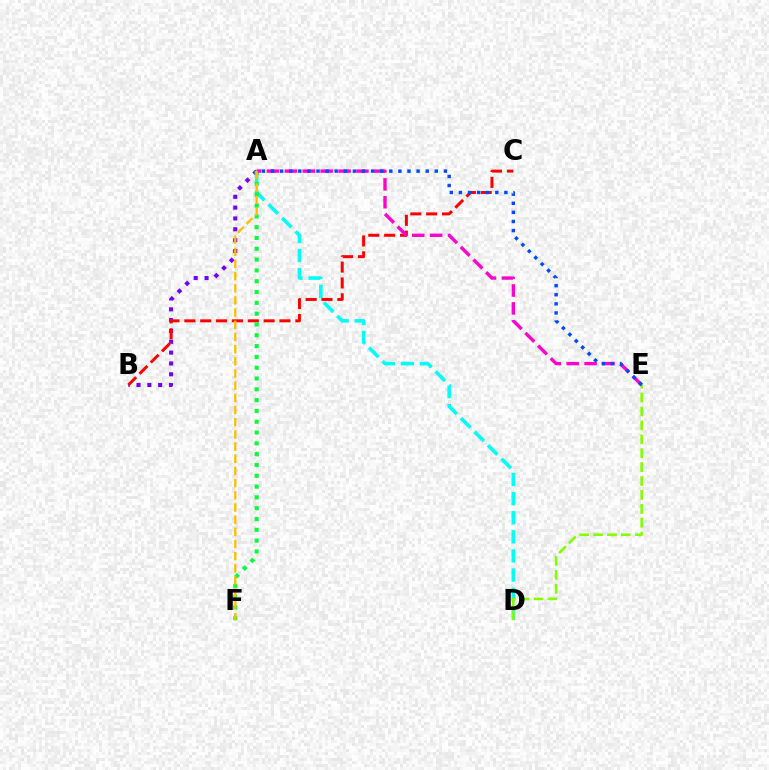{('A', 'B'): [{'color': '#7200ff', 'line_style': 'dotted', 'thickness': 2.94}], ('A', 'D'): [{'color': '#00fff6', 'line_style': 'dashed', 'thickness': 2.59}], ('D', 'E'): [{'color': '#84ff00', 'line_style': 'dashed', 'thickness': 1.89}], ('B', 'C'): [{'color': '#ff0000', 'line_style': 'dashed', 'thickness': 2.15}], ('A', 'F'): [{'color': '#00ff39', 'line_style': 'dotted', 'thickness': 2.94}, {'color': '#ffbd00', 'line_style': 'dashed', 'thickness': 1.65}], ('A', 'E'): [{'color': '#ff00cf', 'line_style': 'dashed', 'thickness': 2.43}, {'color': '#004bff', 'line_style': 'dotted', 'thickness': 2.47}]}